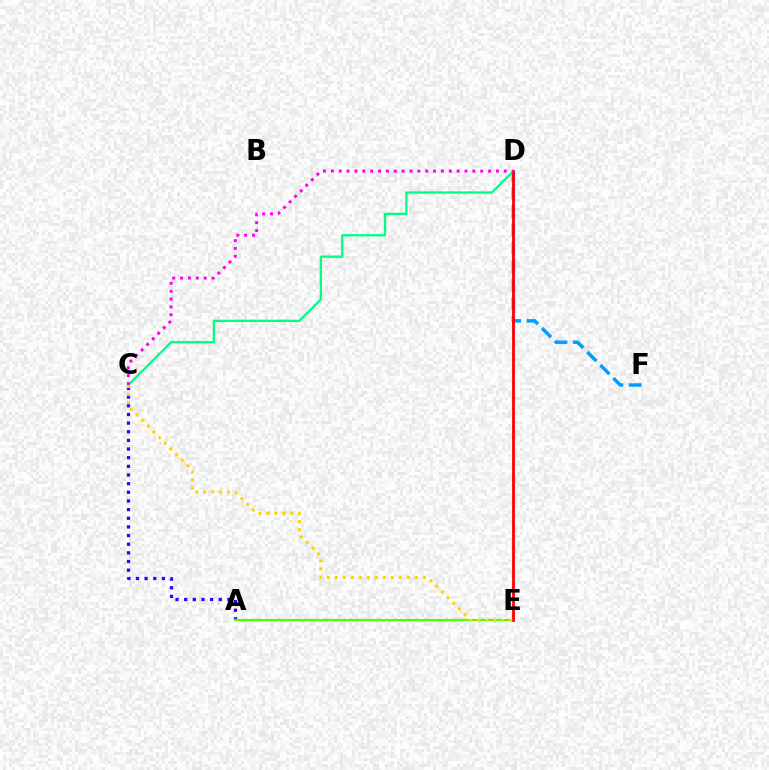{('D', 'F'): [{'color': '#009eff', 'line_style': 'dashed', 'thickness': 2.5}], ('C', 'D'): [{'color': '#00ff86', 'line_style': 'solid', 'thickness': 1.66}, {'color': '#ff00ed', 'line_style': 'dotted', 'thickness': 2.14}], ('A', 'C'): [{'color': '#3700ff', 'line_style': 'dotted', 'thickness': 2.35}], ('A', 'E'): [{'color': '#4fff00', 'line_style': 'solid', 'thickness': 1.55}], ('D', 'E'): [{'color': '#ff0000', 'line_style': 'solid', 'thickness': 2.01}], ('C', 'E'): [{'color': '#ffd500', 'line_style': 'dotted', 'thickness': 2.18}]}